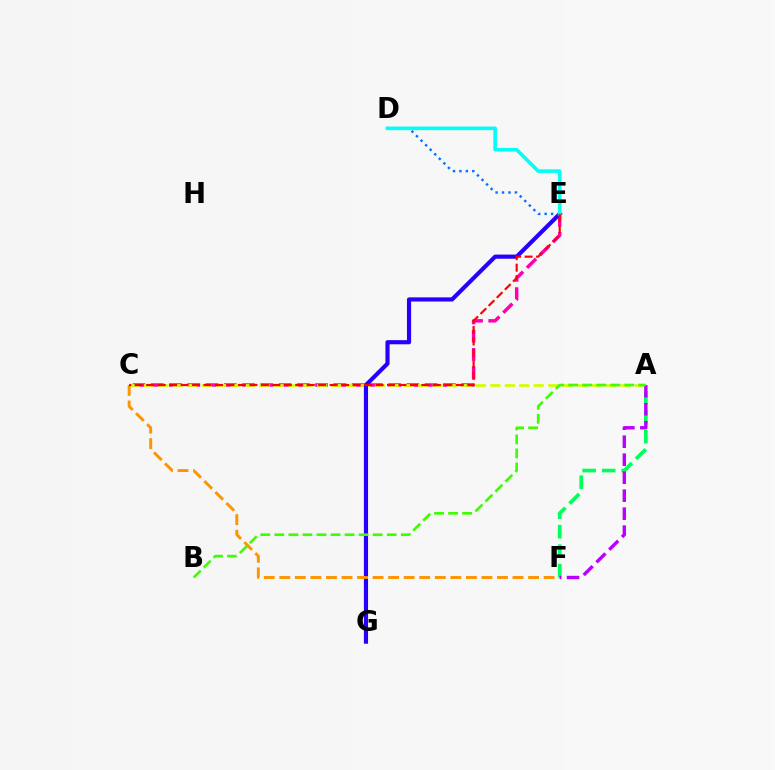{('C', 'E'): [{'color': '#ff00ac', 'line_style': 'dashed', 'thickness': 2.48}, {'color': '#ff0000', 'line_style': 'dashed', 'thickness': 1.56}], ('A', 'C'): [{'color': '#d1ff00', 'line_style': 'dashed', 'thickness': 1.96}], ('E', 'G'): [{'color': '#2500ff', 'line_style': 'solid', 'thickness': 2.98}], ('D', 'E'): [{'color': '#0074ff', 'line_style': 'dotted', 'thickness': 1.75}, {'color': '#00fff6', 'line_style': 'solid', 'thickness': 2.61}], ('A', 'F'): [{'color': '#00ff5c', 'line_style': 'dashed', 'thickness': 2.65}, {'color': '#b900ff', 'line_style': 'dashed', 'thickness': 2.44}], ('C', 'F'): [{'color': '#ff9400', 'line_style': 'dashed', 'thickness': 2.11}], ('A', 'B'): [{'color': '#3dff00', 'line_style': 'dashed', 'thickness': 1.91}]}